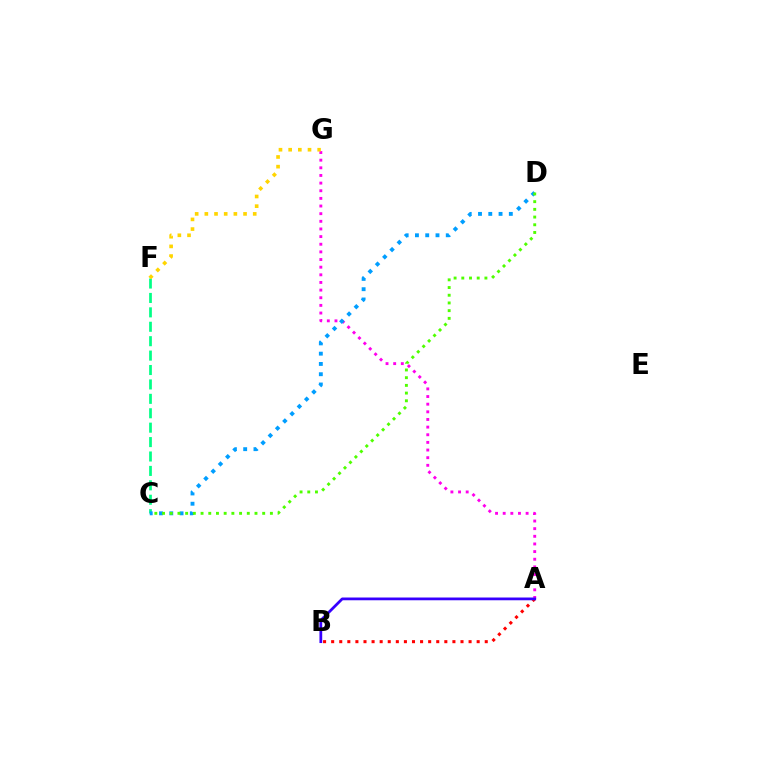{('A', 'B'): [{'color': '#ff0000', 'line_style': 'dotted', 'thickness': 2.2}, {'color': '#3700ff', 'line_style': 'solid', 'thickness': 1.98}], ('A', 'G'): [{'color': '#ff00ed', 'line_style': 'dotted', 'thickness': 2.08}], ('C', 'F'): [{'color': '#00ff86', 'line_style': 'dashed', 'thickness': 1.96}], ('C', 'D'): [{'color': '#009eff', 'line_style': 'dotted', 'thickness': 2.79}, {'color': '#4fff00', 'line_style': 'dotted', 'thickness': 2.09}], ('F', 'G'): [{'color': '#ffd500', 'line_style': 'dotted', 'thickness': 2.63}]}